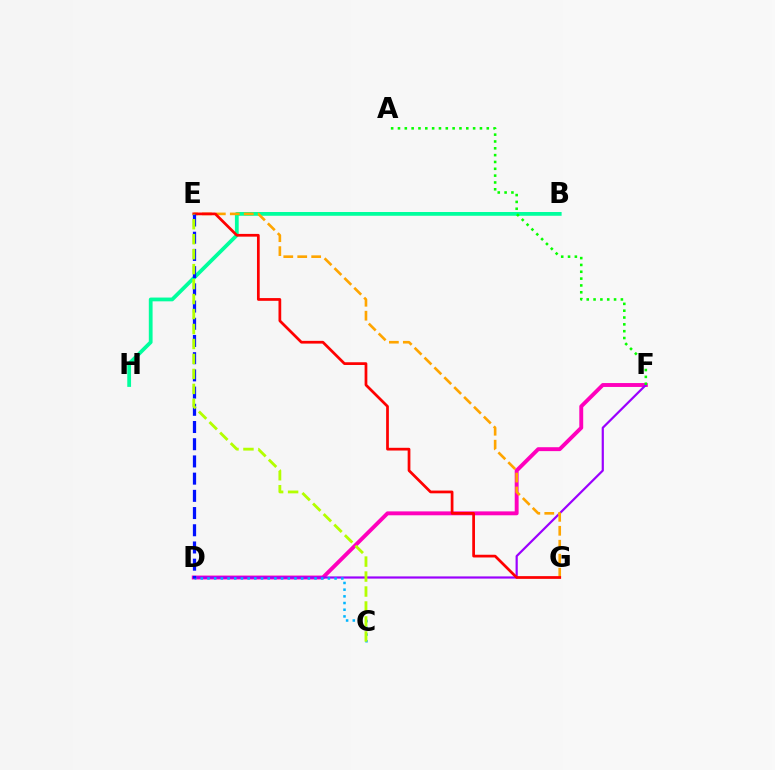{('D', 'F'): [{'color': '#ff00bd', 'line_style': 'solid', 'thickness': 2.81}, {'color': '#9b00ff', 'line_style': 'solid', 'thickness': 1.58}], ('B', 'H'): [{'color': '#00ff9d', 'line_style': 'solid', 'thickness': 2.72}], ('E', 'G'): [{'color': '#ffa500', 'line_style': 'dashed', 'thickness': 1.9}, {'color': '#ff0000', 'line_style': 'solid', 'thickness': 1.97}], ('C', 'D'): [{'color': '#00b5ff', 'line_style': 'dotted', 'thickness': 1.82}], ('A', 'F'): [{'color': '#08ff00', 'line_style': 'dotted', 'thickness': 1.86}], ('D', 'E'): [{'color': '#0010ff', 'line_style': 'dashed', 'thickness': 2.34}], ('C', 'E'): [{'color': '#b3ff00', 'line_style': 'dashed', 'thickness': 2.03}]}